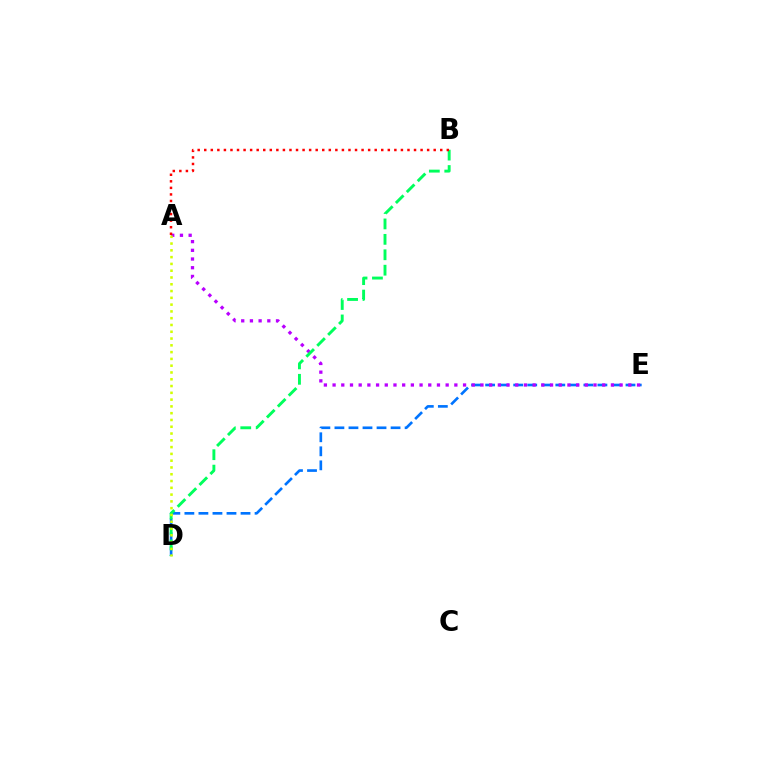{('D', 'E'): [{'color': '#0074ff', 'line_style': 'dashed', 'thickness': 1.91}], ('A', 'E'): [{'color': '#b900ff', 'line_style': 'dotted', 'thickness': 2.36}], ('B', 'D'): [{'color': '#00ff5c', 'line_style': 'dashed', 'thickness': 2.09}], ('A', 'B'): [{'color': '#ff0000', 'line_style': 'dotted', 'thickness': 1.78}], ('A', 'D'): [{'color': '#d1ff00', 'line_style': 'dotted', 'thickness': 1.84}]}